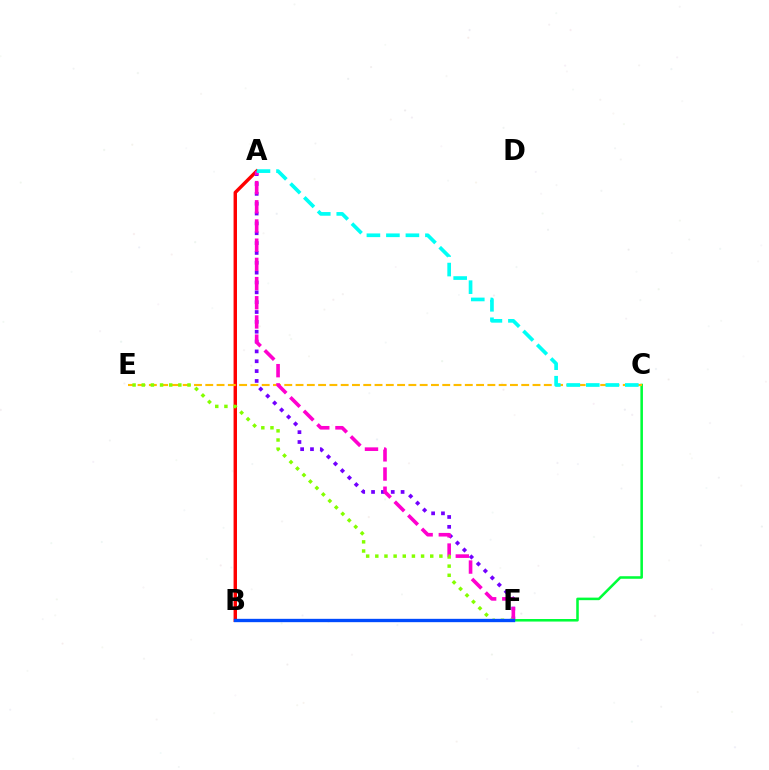{('A', 'B'): [{'color': '#ff0000', 'line_style': 'solid', 'thickness': 2.46}], ('A', 'F'): [{'color': '#7200ff', 'line_style': 'dotted', 'thickness': 2.68}, {'color': '#ff00cf', 'line_style': 'dashed', 'thickness': 2.61}], ('C', 'F'): [{'color': '#00ff39', 'line_style': 'solid', 'thickness': 1.84}], ('C', 'E'): [{'color': '#ffbd00', 'line_style': 'dashed', 'thickness': 1.53}], ('E', 'F'): [{'color': '#84ff00', 'line_style': 'dotted', 'thickness': 2.49}], ('B', 'F'): [{'color': '#004bff', 'line_style': 'solid', 'thickness': 2.4}], ('A', 'C'): [{'color': '#00fff6', 'line_style': 'dashed', 'thickness': 2.65}]}